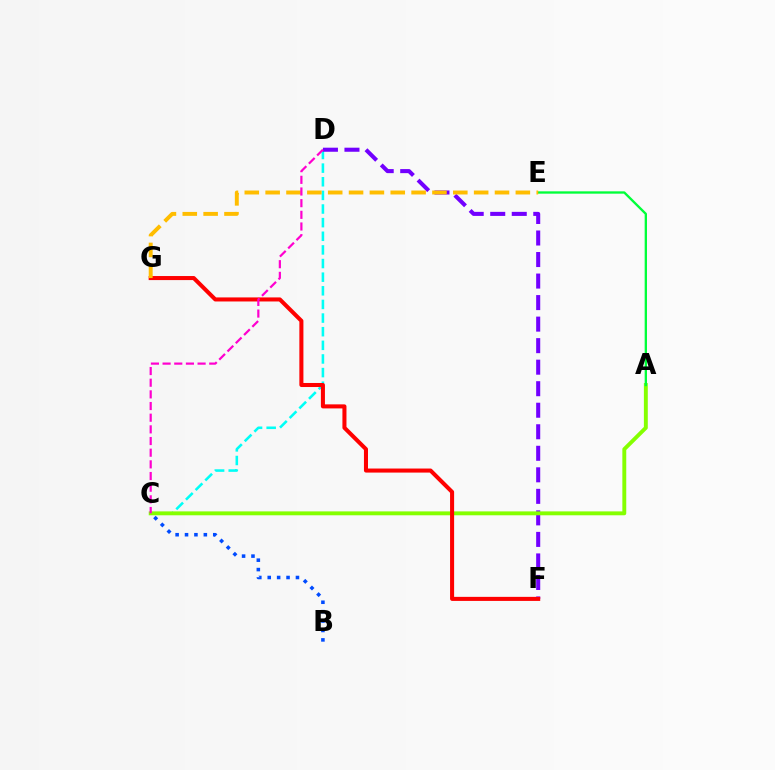{('B', 'C'): [{'color': '#004bff', 'line_style': 'dotted', 'thickness': 2.56}], ('C', 'D'): [{'color': '#00fff6', 'line_style': 'dashed', 'thickness': 1.85}, {'color': '#ff00cf', 'line_style': 'dashed', 'thickness': 1.58}], ('D', 'F'): [{'color': '#7200ff', 'line_style': 'dashed', 'thickness': 2.92}], ('A', 'C'): [{'color': '#84ff00', 'line_style': 'solid', 'thickness': 2.81}], ('A', 'E'): [{'color': '#00ff39', 'line_style': 'solid', 'thickness': 1.68}], ('F', 'G'): [{'color': '#ff0000', 'line_style': 'solid', 'thickness': 2.92}], ('E', 'G'): [{'color': '#ffbd00', 'line_style': 'dashed', 'thickness': 2.83}]}